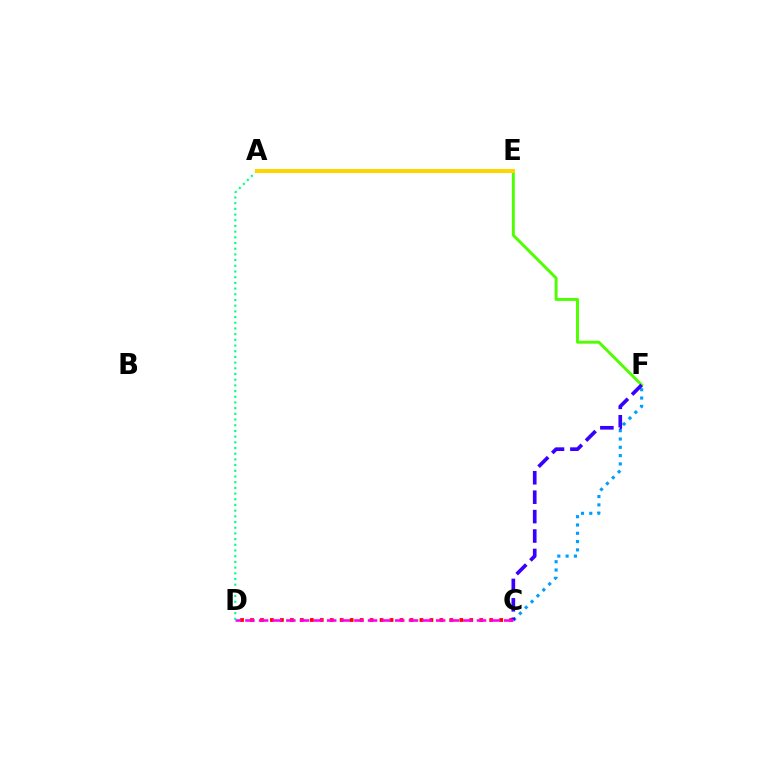{('C', 'D'): [{'color': '#ff0000', 'line_style': 'dotted', 'thickness': 2.71}, {'color': '#ff00ed', 'line_style': 'dashed', 'thickness': 1.85}], ('C', 'F'): [{'color': '#009eff', 'line_style': 'dotted', 'thickness': 2.26}, {'color': '#3700ff', 'line_style': 'dashed', 'thickness': 2.64}], ('E', 'F'): [{'color': '#4fff00', 'line_style': 'solid', 'thickness': 2.12}], ('A', 'D'): [{'color': '#00ff86', 'line_style': 'dotted', 'thickness': 1.55}], ('A', 'E'): [{'color': '#ffd500', 'line_style': 'solid', 'thickness': 2.87}]}